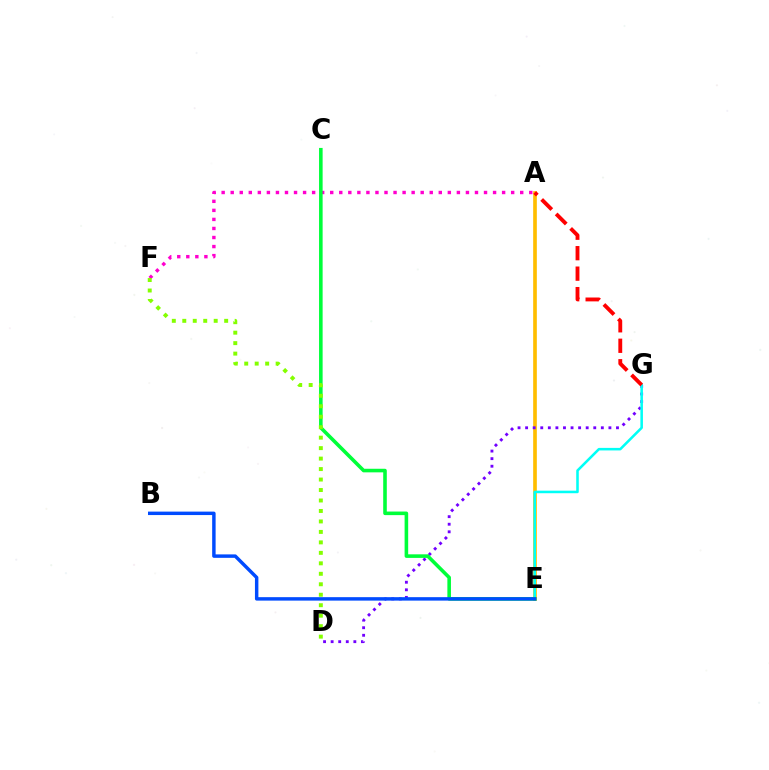{('A', 'F'): [{'color': '#ff00cf', 'line_style': 'dotted', 'thickness': 2.46}], ('A', 'E'): [{'color': '#ffbd00', 'line_style': 'solid', 'thickness': 2.64}], ('D', 'G'): [{'color': '#7200ff', 'line_style': 'dotted', 'thickness': 2.06}], ('E', 'G'): [{'color': '#00fff6', 'line_style': 'solid', 'thickness': 1.84}], ('C', 'E'): [{'color': '#00ff39', 'line_style': 'solid', 'thickness': 2.58}], ('B', 'E'): [{'color': '#004bff', 'line_style': 'solid', 'thickness': 2.49}], ('A', 'G'): [{'color': '#ff0000', 'line_style': 'dashed', 'thickness': 2.78}], ('D', 'F'): [{'color': '#84ff00', 'line_style': 'dotted', 'thickness': 2.85}]}